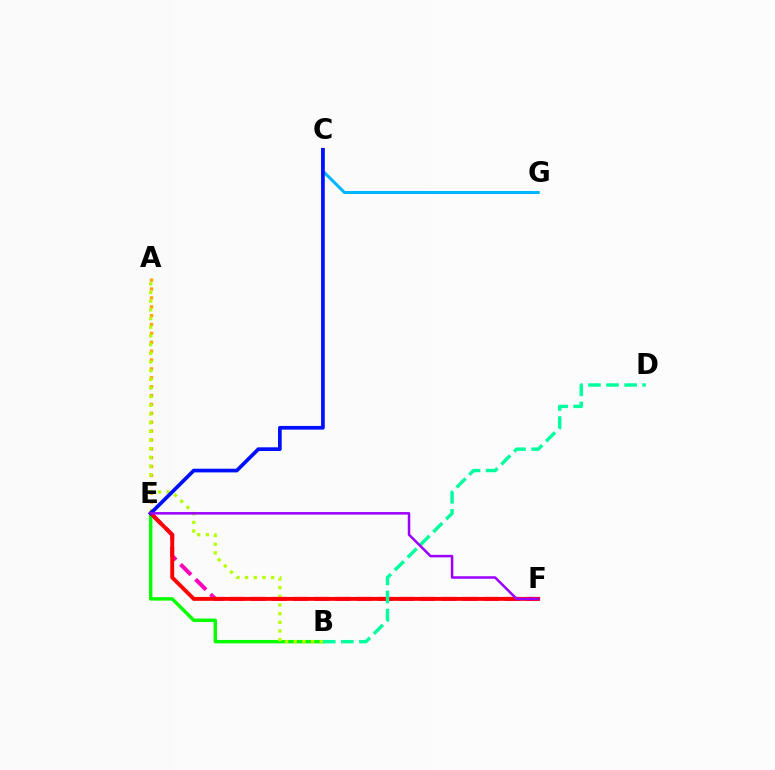{('C', 'G'): [{'color': '#00b5ff', 'line_style': 'solid', 'thickness': 2.17}], ('A', 'E'): [{'color': '#ffa500', 'line_style': 'dotted', 'thickness': 2.41}], ('E', 'F'): [{'color': '#ff00bd', 'line_style': 'dashed', 'thickness': 2.87}, {'color': '#ff0000', 'line_style': 'solid', 'thickness': 2.81}, {'color': '#9b00ff', 'line_style': 'solid', 'thickness': 1.81}], ('B', 'E'): [{'color': '#08ff00', 'line_style': 'solid', 'thickness': 2.46}], ('A', 'B'): [{'color': '#b3ff00', 'line_style': 'dotted', 'thickness': 2.36}], ('C', 'E'): [{'color': '#0010ff', 'line_style': 'solid', 'thickness': 2.67}], ('B', 'D'): [{'color': '#00ff9d', 'line_style': 'dashed', 'thickness': 2.46}]}